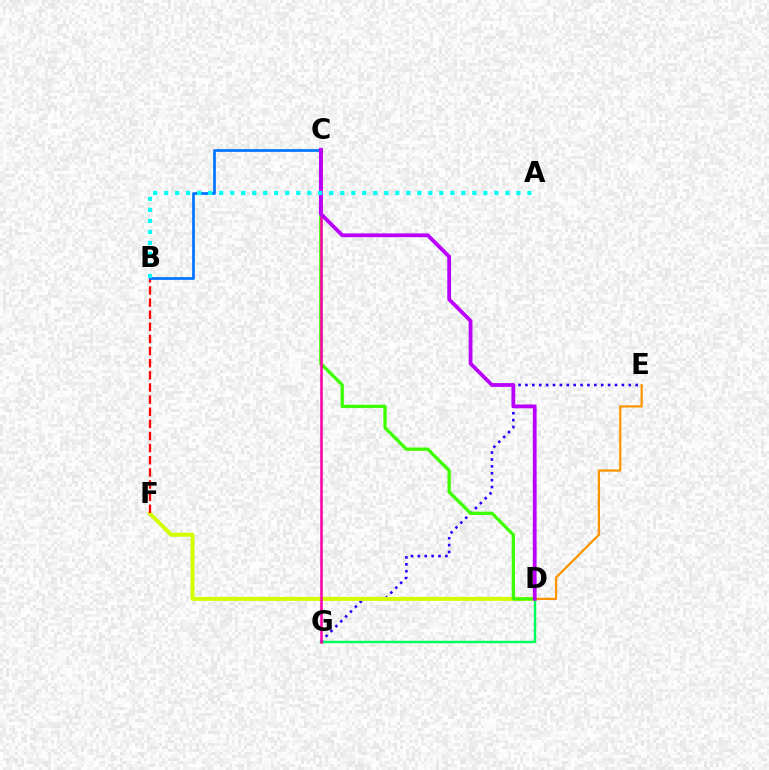{('D', 'G'): [{'color': '#00ff5c', 'line_style': 'solid', 'thickness': 1.77}], ('E', 'G'): [{'color': '#2500ff', 'line_style': 'dotted', 'thickness': 1.87}], ('D', 'F'): [{'color': '#d1ff00', 'line_style': 'solid', 'thickness': 2.87}], ('D', 'E'): [{'color': '#ff9400', 'line_style': 'solid', 'thickness': 1.61}], ('B', 'F'): [{'color': '#ff0000', 'line_style': 'dashed', 'thickness': 1.65}], ('B', 'C'): [{'color': '#0074ff', 'line_style': 'solid', 'thickness': 1.95}], ('C', 'D'): [{'color': '#3dff00', 'line_style': 'solid', 'thickness': 2.37}, {'color': '#b900ff', 'line_style': 'solid', 'thickness': 2.72}], ('C', 'G'): [{'color': '#ff00ac', 'line_style': 'solid', 'thickness': 1.84}], ('A', 'B'): [{'color': '#00fff6', 'line_style': 'dotted', 'thickness': 2.99}]}